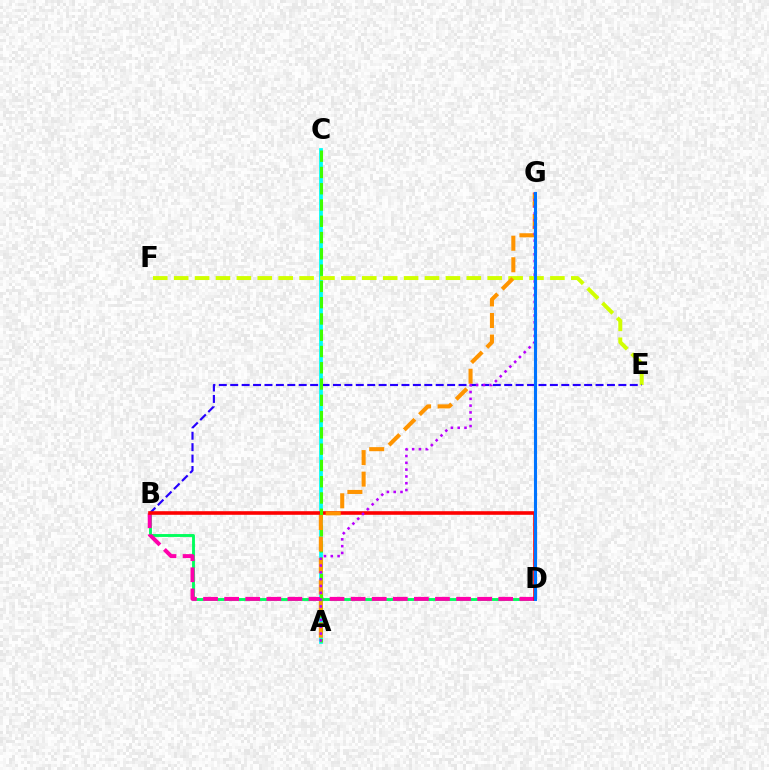{('B', 'D'): [{'color': '#00ff5c', 'line_style': 'solid', 'thickness': 2.07}, {'color': '#ff00ac', 'line_style': 'dashed', 'thickness': 2.86}, {'color': '#ff0000', 'line_style': 'solid', 'thickness': 2.6}], ('A', 'C'): [{'color': '#00fff6', 'line_style': 'solid', 'thickness': 2.7}, {'color': '#3dff00', 'line_style': 'dashed', 'thickness': 2.21}], ('E', 'F'): [{'color': '#d1ff00', 'line_style': 'dashed', 'thickness': 2.84}], ('B', 'E'): [{'color': '#2500ff', 'line_style': 'dashed', 'thickness': 1.55}], ('A', 'G'): [{'color': '#ff9400', 'line_style': 'dashed', 'thickness': 2.93}, {'color': '#b900ff', 'line_style': 'dotted', 'thickness': 1.85}], ('D', 'G'): [{'color': '#0074ff', 'line_style': 'solid', 'thickness': 2.23}]}